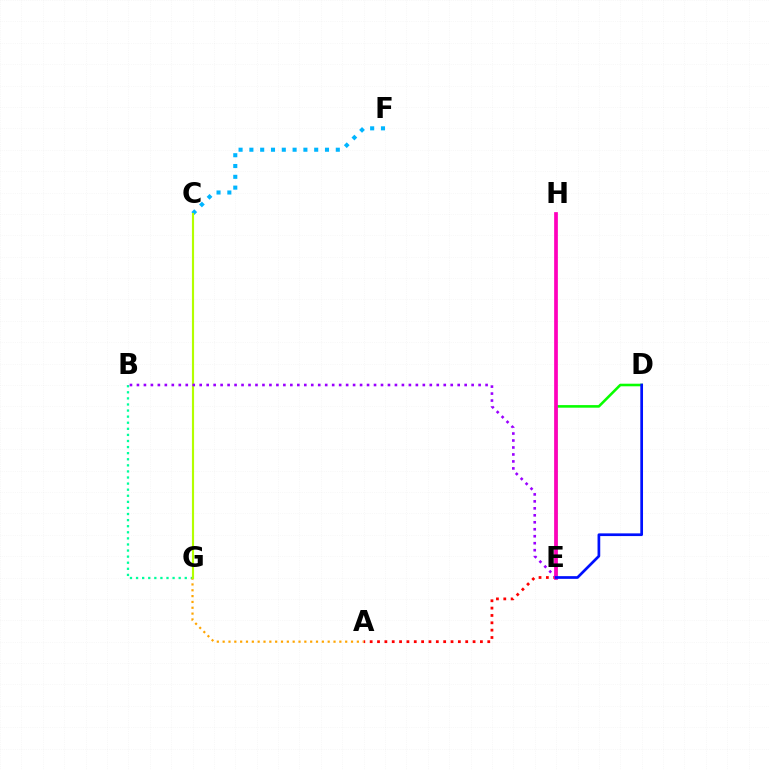{('B', 'G'): [{'color': '#00ff9d', 'line_style': 'dotted', 'thickness': 1.65}], ('C', 'F'): [{'color': '#00b5ff', 'line_style': 'dotted', 'thickness': 2.94}], ('A', 'E'): [{'color': '#ff0000', 'line_style': 'dotted', 'thickness': 2.0}], ('A', 'G'): [{'color': '#ffa500', 'line_style': 'dotted', 'thickness': 1.59}], ('C', 'G'): [{'color': '#b3ff00', 'line_style': 'solid', 'thickness': 1.55}], ('D', 'E'): [{'color': '#08ff00', 'line_style': 'solid', 'thickness': 1.86}, {'color': '#0010ff', 'line_style': 'solid', 'thickness': 1.95}], ('B', 'E'): [{'color': '#9b00ff', 'line_style': 'dotted', 'thickness': 1.89}], ('E', 'H'): [{'color': '#ff00bd', 'line_style': 'solid', 'thickness': 2.67}]}